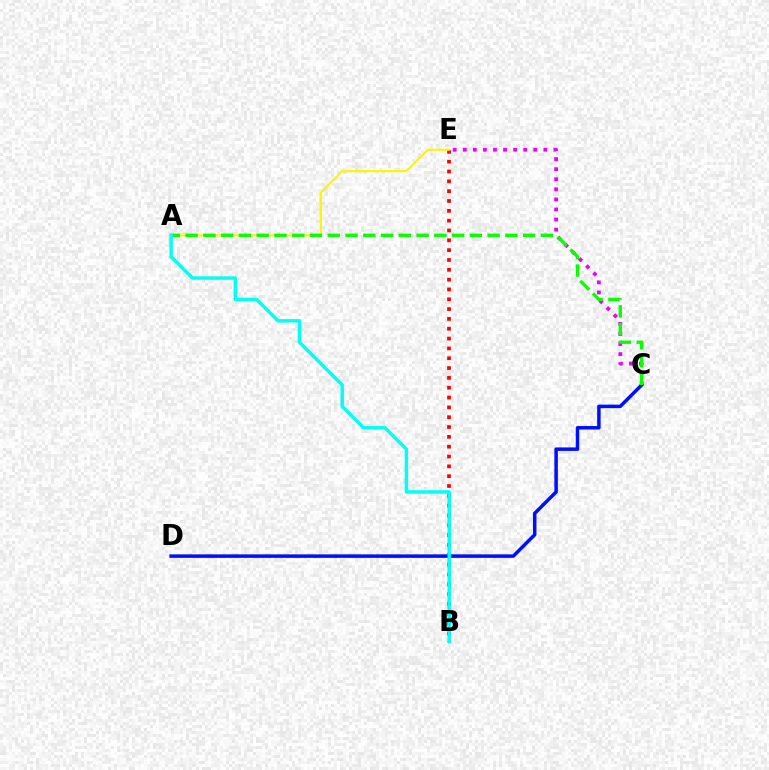{('B', 'E'): [{'color': '#ff0000', 'line_style': 'dotted', 'thickness': 2.67}], ('C', 'E'): [{'color': '#ee00ff', 'line_style': 'dotted', 'thickness': 2.74}], ('A', 'E'): [{'color': '#fcf500', 'line_style': 'solid', 'thickness': 1.52}], ('C', 'D'): [{'color': '#0010ff', 'line_style': 'solid', 'thickness': 2.52}], ('A', 'C'): [{'color': '#08ff00', 'line_style': 'dashed', 'thickness': 2.41}], ('A', 'B'): [{'color': '#00fff6', 'line_style': 'solid', 'thickness': 2.49}]}